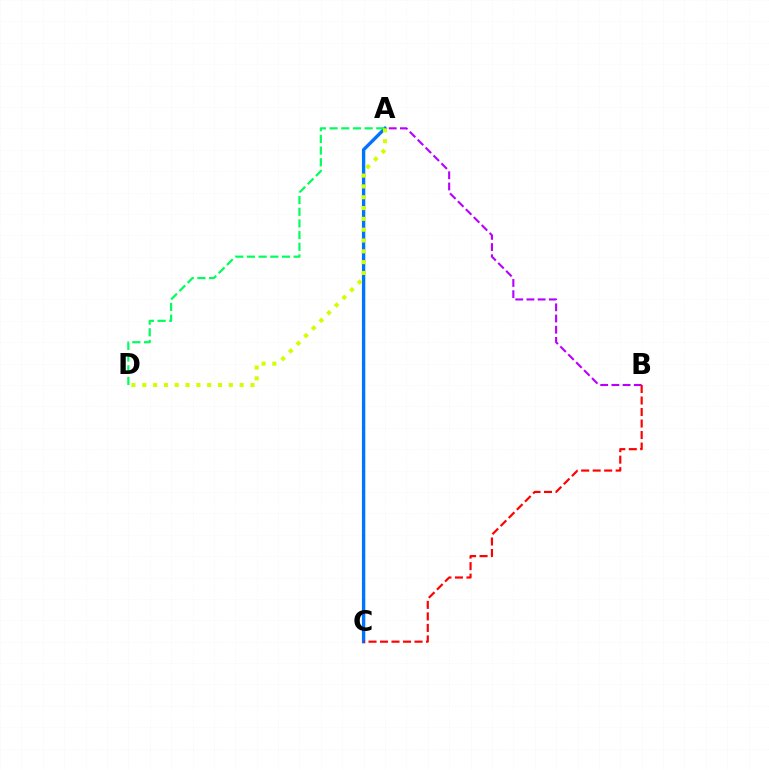{('A', 'B'): [{'color': '#b900ff', 'line_style': 'dashed', 'thickness': 1.52}], ('A', 'C'): [{'color': '#0074ff', 'line_style': 'solid', 'thickness': 2.42}], ('B', 'C'): [{'color': '#ff0000', 'line_style': 'dashed', 'thickness': 1.56}], ('A', 'D'): [{'color': '#00ff5c', 'line_style': 'dashed', 'thickness': 1.59}, {'color': '#d1ff00', 'line_style': 'dotted', 'thickness': 2.94}]}